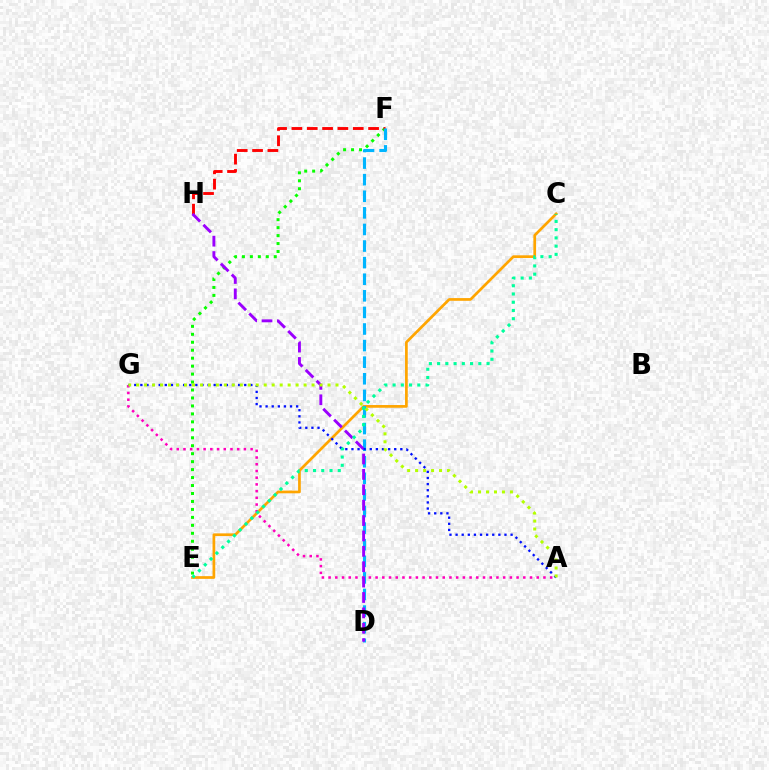{('C', 'E'): [{'color': '#ffa500', 'line_style': 'solid', 'thickness': 1.95}, {'color': '#00ff9d', 'line_style': 'dotted', 'thickness': 2.24}], ('E', 'F'): [{'color': '#08ff00', 'line_style': 'dotted', 'thickness': 2.16}], ('F', 'H'): [{'color': '#ff0000', 'line_style': 'dashed', 'thickness': 2.08}], ('D', 'F'): [{'color': '#00b5ff', 'line_style': 'dashed', 'thickness': 2.25}], ('A', 'G'): [{'color': '#ff00bd', 'line_style': 'dotted', 'thickness': 1.82}, {'color': '#0010ff', 'line_style': 'dotted', 'thickness': 1.66}, {'color': '#b3ff00', 'line_style': 'dotted', 'thickness': 2.17}], ('D', 'H'): [{'color': '#9b00ff', 'line_style': 'dashed', 'thickness': 2.09}]}